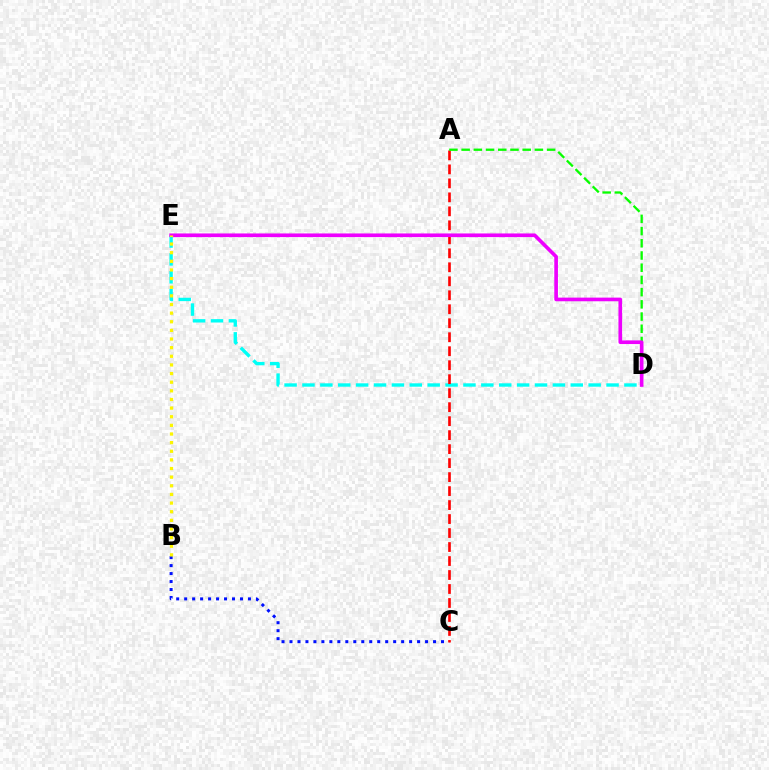{('D', 'E'): [{'color': '#00fff6', 'line_style': 'dashed', 'thickness': 2.43}, {'color': '#ee00ff', 'line_style': 'solid', 'thickness': 2.63}], ('B', 'C'): [{'color': '#0010ff', 'line_style': 'dotted', 'thickness': 2.17}], ('A', 'C'): [{'color': '#ff0000', 'line_style': 'dashed', 'thickness': 1.9}], ('A', 'D'): [{'color': '#08ff00', 'line_style': 'dashed', 'thickness': 1.66}], ('B', 'E'): [{'color': '#fcf500', 'line_style': 'dotted', 'thickness': 2.35}]}